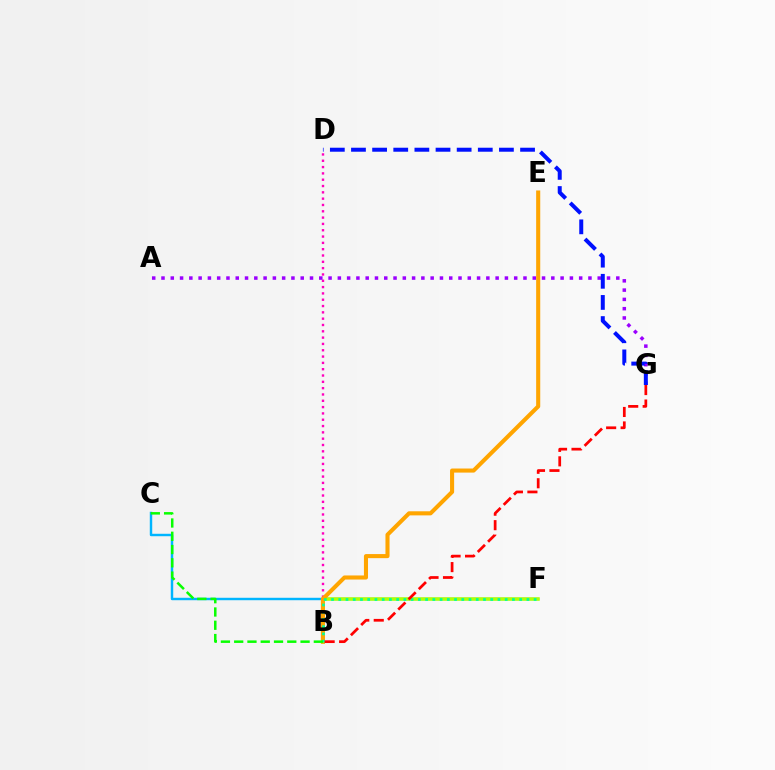{('B', 'D'): [{'color': '#ff00bd', 'line_style': 'dotted', 'thickness': 1.72}], ('A', 'G'): [{'color': '#9b00ff', 'line_style': 'dotted', 'thickness': 2.52}], ('D', 'G'): [{'color': '#0010ff', 'line_style': 'dashed', 'thickness': 2.87}], ('C', 'F'): [{'color': '#00b5ff', 'line_style': 'solid', 'thickness': 1.76}], ('B', 'F'): [{'color': '#b3ff00', 'line_style': 'solid', 'thickness': 2.52}, {'color': '#00ff9d', 'line_style': 'dotted', 'thickness': 1.97}], ('B', 'E'): [{'color': '#ffa500', 'line_style': 'solid', 'thickness': 2.94}], ('B', 'C'): [{'color': '#08ff00', 'line_style': 'dashed', 'thickness': 1.8}], ('B', 'G'): [{'color': '#ff0000', 'line_style': 'dashed', 'thickness': 1.97}]}